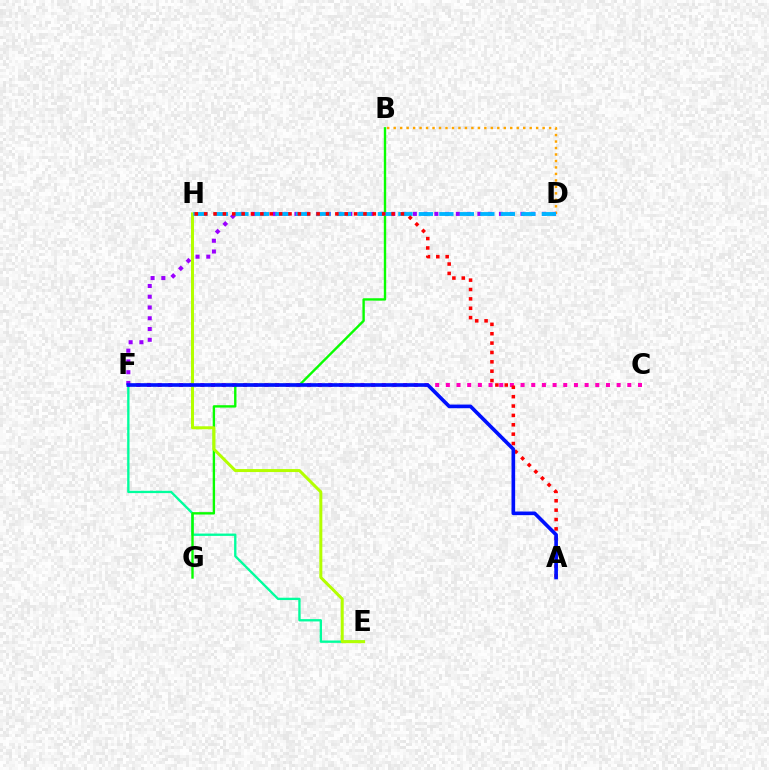{('B', 'D'): [{'color': '#ffa500', 'line_style': 'dotted', 'thickness': 1.76}], ('E', 'F'): [{'color': '#00ff9d', 'line_style': 'solid', 'thickness': 1.68}], ('C', 'F'): [{'color': '#ff00bd', 'line_style': 'dotted', 'thickness': 2.9}], ('B', 'G'): [{'color': '#08ff00', 'line_style': 'solid', 'thickness': 1.71}], ('D', 'F'): [{'color': '#9b00ff', 'line_style': 'dotted', 'thickness': 2.92}], ('E', 'H'): [{'color': '#b3ff00', 'line_style': 'solid', 'thickness': 2.16}], ('D', 'H'): [{'color': '#00b5ff', 'line_style': 'dashed', 'thickness': 2.78}], ('A', 'H'): [{'color': '#ff0000', 'line_style': 'dotted', 'thickness': 2.55}], ('A', 'F'): [{'color': '#0010ff', 'line_style': 'solid', 'thickness': 2.62}]}